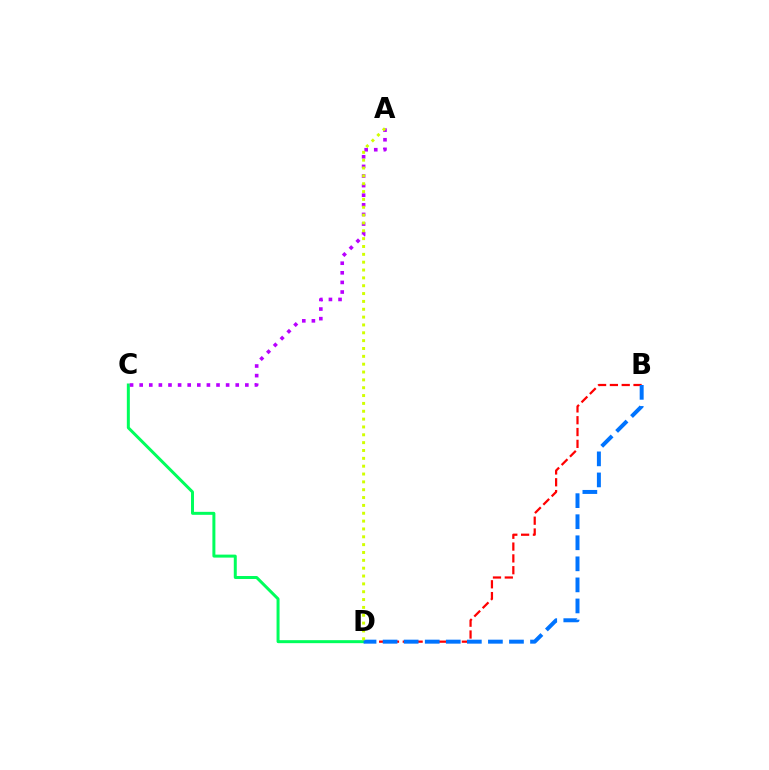{('B', 'D'): [{'color': '#ff0000', 'line_style': 'dashed', 'thickness': 1.61}, {'color': '#0074ff', 'line_style': 'dashed', 'thickness': 2.86}], ('C', 'D'): [{'color': '#00ff5c', 'line_style': 'solid', 'thickness': 2.15}], ('A', 'C'): [{'color': '#b900ff', 'line_style': 'dotted', 'thickness': 2.61}], ('A', 'D'): [{'color': '#d1ff00', 'line_style': 'dotted', 'thickness': 2.13}]}